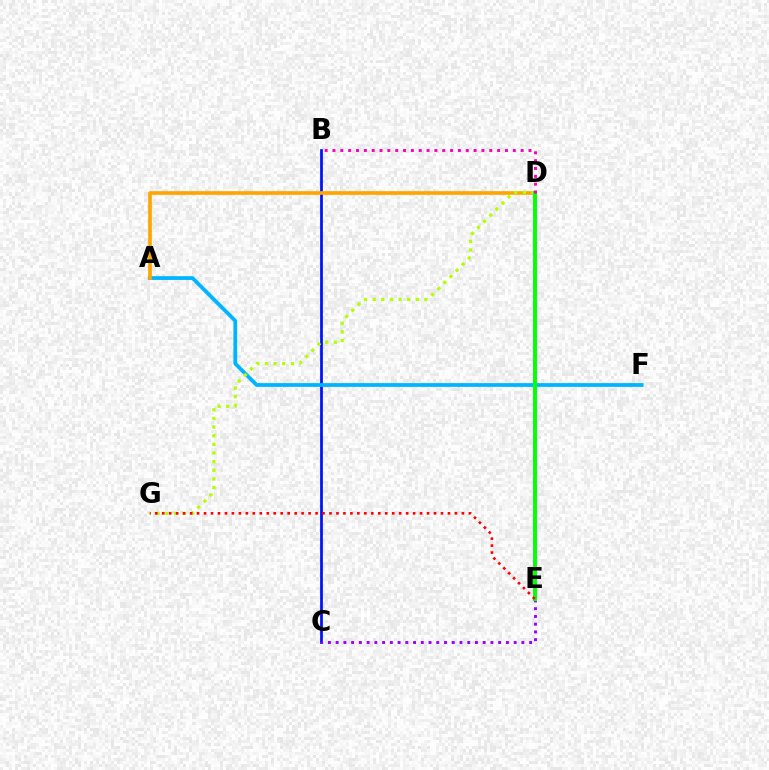{('B', 'C'): [{'color': '#0010ff', 'line_style': 'solid', 'thickness': 1.97}], ('C', 'E'): [{'color': '#9b00ff', 'line_style': 'dotted', 'thickness': 2.1}], ('A', 'F'): [{'color': '#00b5ff', 'line_style': 'solid', 'thickness': 2.71}], ('A', 'D'): [{'color': '#ffa500', 'line_style': 'solid', 'thickness': 2.64}], ('D', 'G'): [{'color': '#b3ff00', 'line_style': 'dotted', 'thickness': 2.35}], ('D', 'E'): [{'color': '#00ff9d', 'line_style': 'solid', 'thickness': 2.91}, {'color': '#08ff00', 'line_style': 'solid', 'thickness': 2.69}], ('E', 'G'): [{'color': '#ff0000', 'line_style': 'dotted', 'thickness': 1.89}], ('B', 'D'): [{'color': '#ff00bd', 'line_style': 'dotted', 'thickness': 2.13}]}